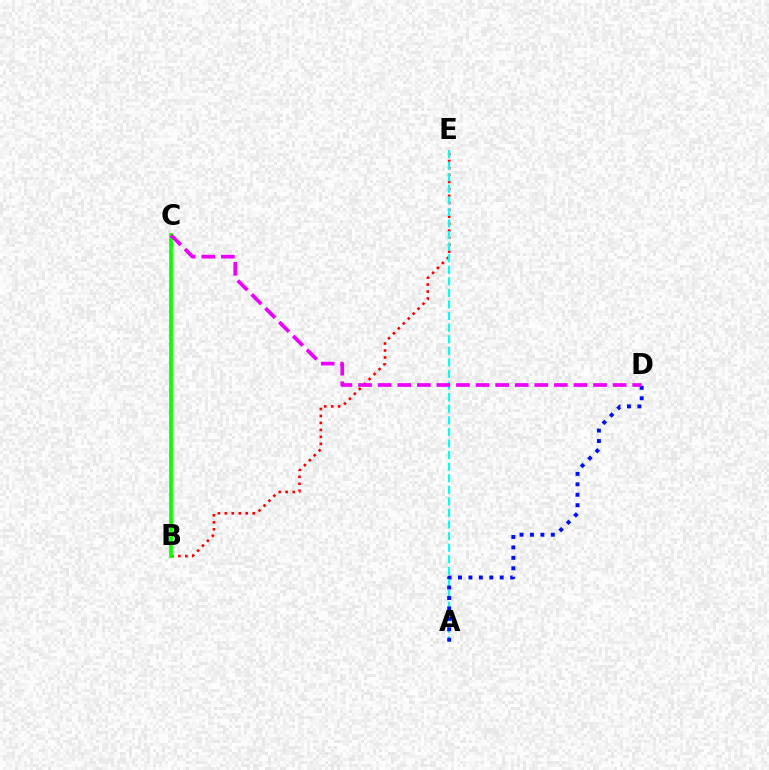{('B', 'C'): [{'color': '#fcf500', 'line_style': 'solid', 'thickness': 1.75}, {'color': '#08ff00', 'line_style': 'solid', 'thickness': 2.64}], ('B', 'E'): [{'color': '#ff0000', 'line_style': 'dotted', 'thickness': 1.89}], ('A', 'E'): [{'color': '#00fff6', 'line_style': 'dashed', 'thickness': 1.57}], ('A', 'D'): [{'color': '#0010ff', 'line_style': 'dotted', 'thickness': 2.83}], ('C', 'D'): [{'color': '#ee00ff', 'line_style': 'dashed', 'thickness': 2.66}]}